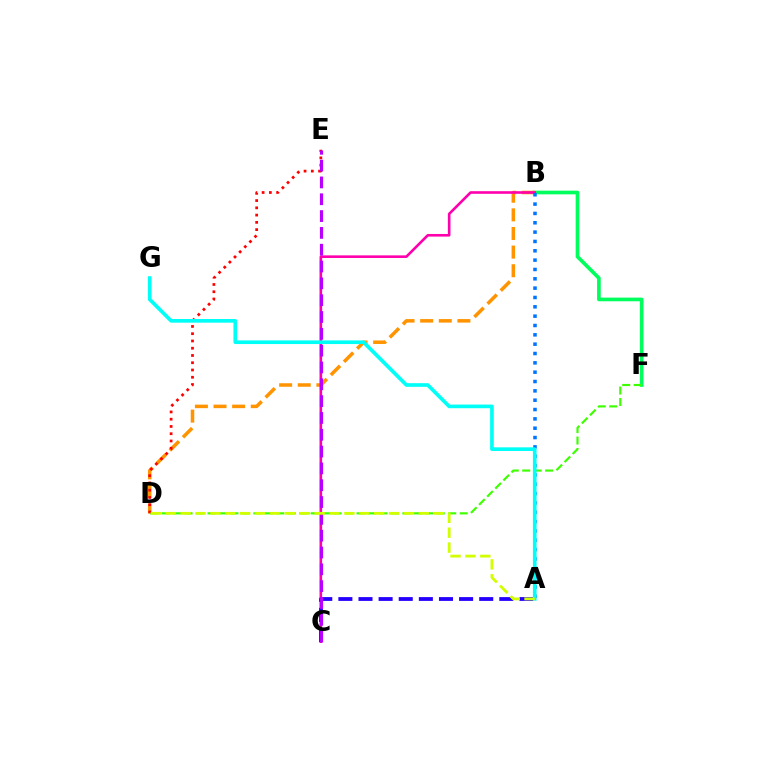{('B', 'F'): [{'color': '#00ff5c', 'line_style': 'solid', 'thickness': 2.64}], ('B', 'D'): [{'color': '#ff9400', 'line_style': 'dashed', 'thickness': 2.53}], ('B', 'C'): [{'color': '#ff00ac', 'line_style': 'solid', 'thickness': 1.89}], ('D', 'F'): [{'color': '#3dff00', 'line_style': 'dashed', 'thickness': 1.56}], ('D', 'E'): [{'color': '#ff0000', 'line_style': 'dotted', 'thickness': 1.97}], ('A', 'C'): [{'color': '#2500ff', 'line_style': 'dashed', 'thickness': 2.73}], ('C', 'E'): [{'color': '#b900ff', 'line_style': 'dashed', 'thickness': 2.29}], ('A', 'B'): [{'color': '#0074ff', 'line_style': 'dotted', 'thickness': 2.54}], ('A', 'G'): [{'color': '#00fff6', 'line_style': 'solid', 'thickness': 2.63}], ('A', 'D'): [{'color': '#d1ff00', 'line_style': 'dashed', 'thickness': 2.02}]}